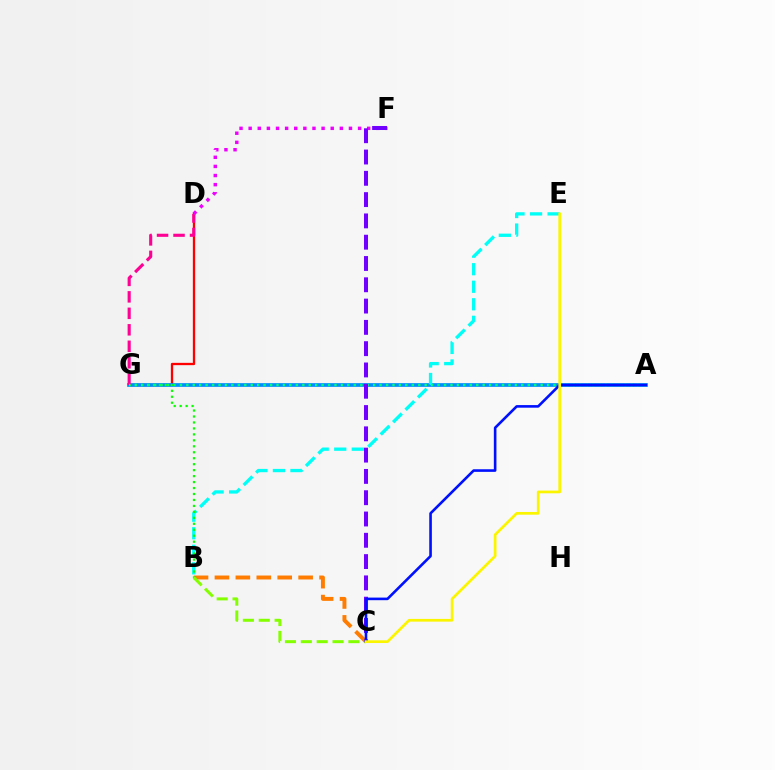{('B', 'C'): [{'color': '#ff7c00', 'line_style': 'dashed', 'thickness': 2.84}, {'color': '#84ff00', 'line_style': 'dashed', 'thickness': 2.15}], ('D', 'G'): [{'color': '#ff0000', 'line_style': 'solid', 'thickness': 1.65}, {'color': '#ff0094', 'line_style': 'dashed', 'thickness': 2.24}], ('A', 'G'): [{'color': '#008cff', 'line_style': 'solid', 'thickness': 2.67}, {'color': '#00ff74', 'line_style': 'dotted', 'thickness': 1.75}], ('B', 'E'): [{'color': '#00fff6', 'line_style': 'dashed', 'thickness': 2.38}], ('B', 'G'): [{'color': '#08ff00', 'line_style': 'dotted', 'thickness': 1.62}], ('D', 'F'): [{'color': '#ee00ff', 'line_style': 'dotted', 'thickness': 2.48}], ('C', 'F'): [{'color': '#7200ff', 'line_style': 'dashed', 'thickness': 2.89}], ('A', 'C'): [{'color': '#0010ff', 'line_style': 'solid', 'thickness': 1.88}], ('C', 'E'): [{'color': '#fcf500', 'line_style': 'solid', 'thickness': 1.96}]}